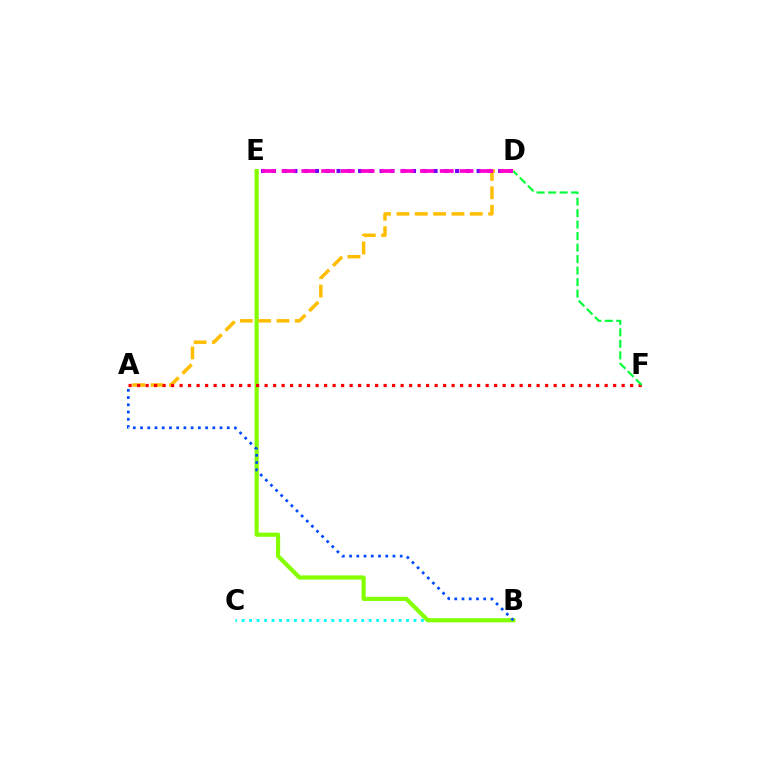{('B', 'C'): [{'color': '#00fff6', 'line_style': 'dotted', 'thickness': 2.03}], ('B', 'E'): [{'color': '#84ff00', 'line_style': 'solid', 'thickness': 3.0}], ('A', 'D'): [{'color': '#ffbd00', 'line_style': 'dashed', 'thickness': 2.49}], ('D', 'E'): [{'color': '#7200ff', 'line_style': 'dotted', 'thickness': 2.93}, {'color': '#ff00cf', 'line_style': 'dashed', 'thickness': 2.69}], ('A', 'B'): [{'color': '#004bff', 'line_style': 'dotted', 'thickness': 1.96}], ('A', 'F'): [{'color': '#ff0000', 'line_style': 'dotted', 'thickness': 2.31}], ('D', 'F'): [{'color': '#00ff39', 'line_style': 'dashed', 'thickness': 1.56}]}